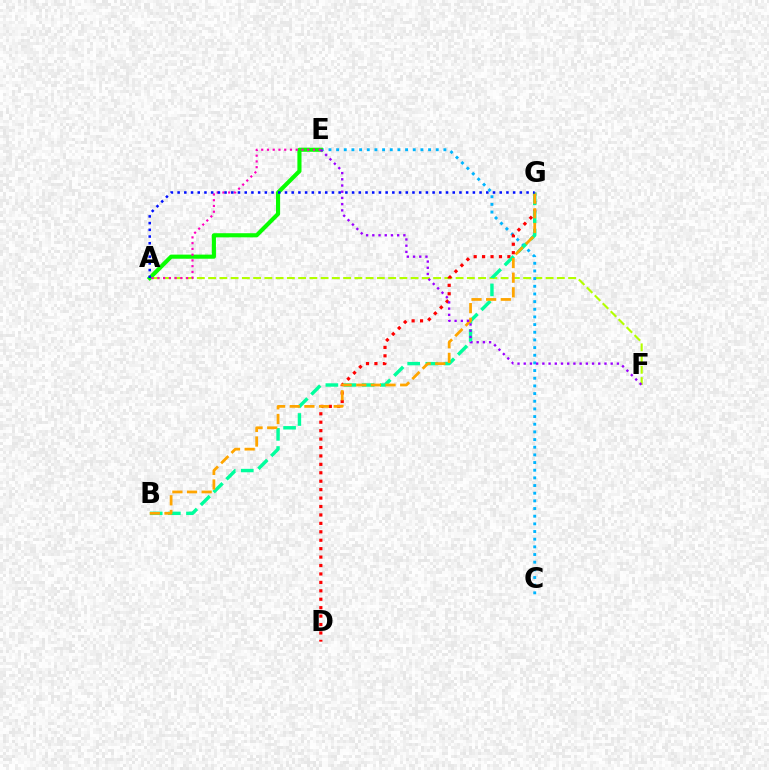{('A', 'F'): [{'color': '#b3ff00', 'line_style': 'dashed', 'thickness': 1.53}], ('C', 'E'): [{'color': '#00b5ff', 'line_style': 'dotted', 'thickness': 2.08}], ('A', 'E'): [{'color': '#08ff00', 'line_style': 'solid', 'thickness': 2.96}, {'color': '#ff00bd', 'line_style': 'dotted', 'thickness': 1.56}], ('D', 'G'): [{'color': '#ff0000', 'line_style': 'dotted', 'thickness': 2.29}], ('B', 'G'): [{'color': '#00ff9d', 'line_style': 'dashed', 'thickness': 2.46}, {'color': '#ffa500', 'line_style': 'dashed', 'thickness': 1.99}], ('E', 'F'): [{'color': '#9b00ff', 'line_style': 'dotted', 'thickness': 1.69}], ('A', 'G'): [{'color': '#0010ff', 'line_style': 'dotted', 'thickness': 1.82}]}